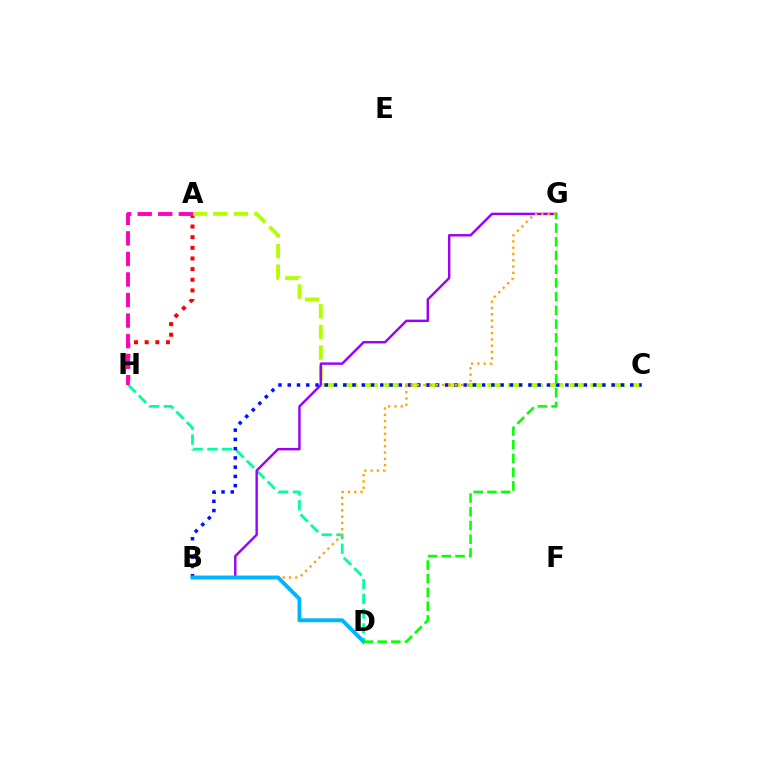{('A', 'H'): [{'color': '#ff0000', 'line_style': 'dotted', 'thickness': 2.89}, {'color': '#ff00bd', 'line_style': 'dashed', 'thickness': 2.79}], ('D', 'H'): [{'color': '#00ff9d', 'line_style': 'dashed', 'thickness': 2.0}], ('A', 'C'): [{'color': '#b3ff00', 'line_style': 'dashed', 'thickness': 2.8}], ('B', 'G'): [{'color': '#9b00ff', 'line_style': 'solid', 'thickness': 1.74}, {'color': '#ffa500', 'line_style': 'dotted', 'thickness': 1.71}], ('B', 'C'): [{'color': '#0010ff', 'line_style': 'dotted', 'thickness': 2.51}], ('B', 'D'): [{'color': '#00b5ff', 'line_style': 'solid', 'thickness': 2.82}], ('D', 'G'): [{'color': '#08ff00', 'line_style': 'dashed', 'thickness': 1.86}]}